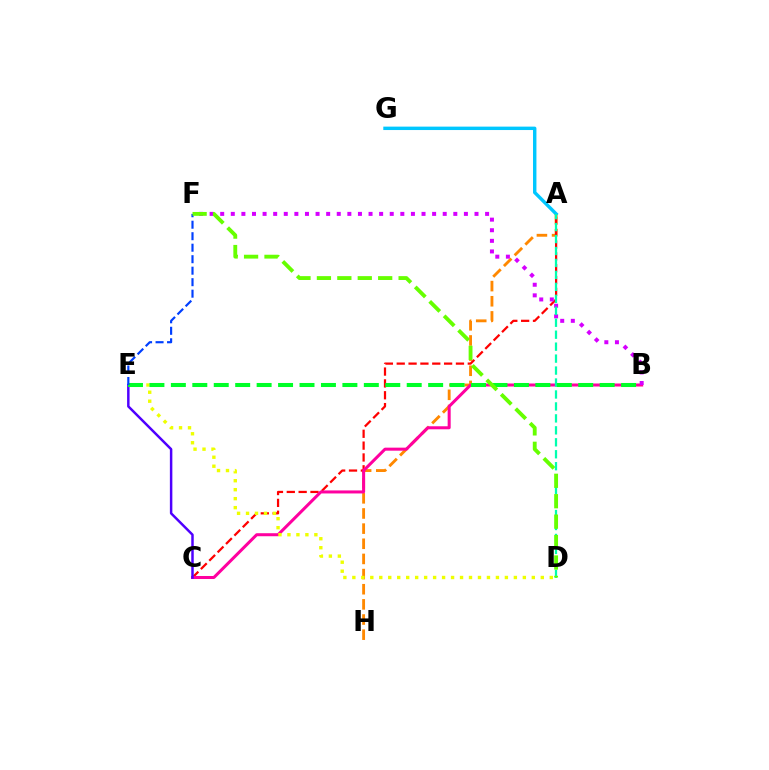{('A', 'H'): [{'color': '#ff8800', 'line_style': 'dashed', 'thickness': 2.06}], ('A', 'C'): [{'color': '#ff0000', 'line_style': 'dashed', 'thickness': 1.61}], ('A', 'G'): [{'color': '#00c7ff', 'line_style': 'solid', 'thickness': 2.46}], ('B', 'C'): [{'color': '#ff00a0', 'line_style': 'solid', 'thickness': 2.18}], ('B', 'F'): [{'color': '#d600ff', 'line_style': 'dotted', 'thickness': 2.88}], ('A', 'D'): [{'color': '#00ffaf', 'line_style': 'dashed', 'thickness': 1.62}], ('C', 'E'): [{'color': '#4f00ff', 'line_style': 'solid', 'thickness': 1.78}], ('D', 'E'): [{'color': '#eeff00', 'line_style': 'dotted', 'thickness': 2.44}], ('B', 'E'): [{'color': '#00ff27', 'line_style': 'dashed', 'thickness': 2.91}], ('E', 'F'): [{'color': '#003fff', 'line_style': 'dashed', 'thickness': 1.56}], ('D', 'F'): [{'color': '#66ff00', 'line_style': 'dashed', 'thickness': 2.77}]}